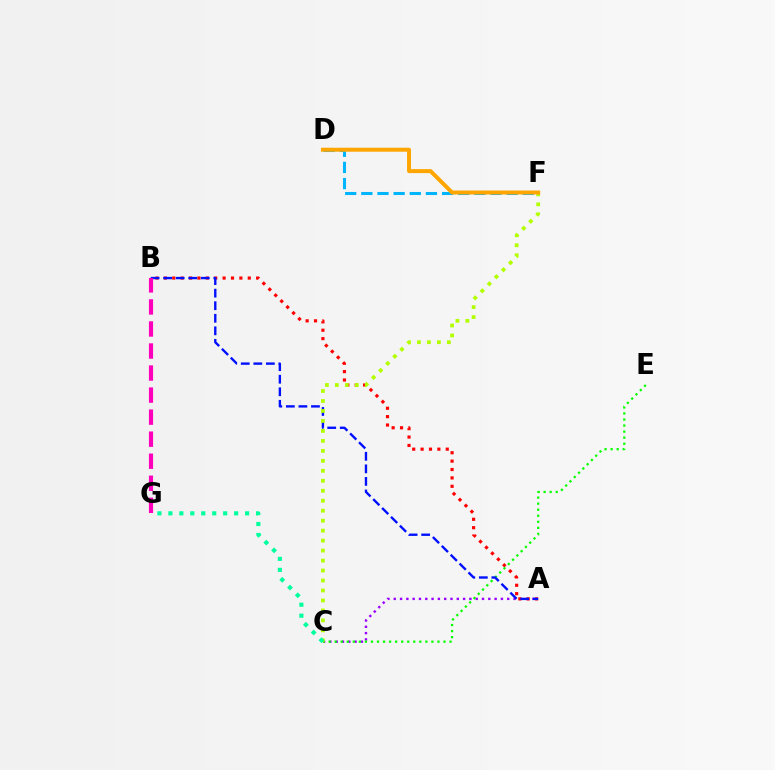{('A', 'C'): [{'color': '#9b00ff', 'line_style': 'dotted', 'thickness': 1.71}], ('A', 'B'): [{'color': '#ff0000', 'line_style': 'dotted', 'thickness': 2.28}, {'color': '#0010ff', 'line_style': 'dashed', 'thickness': 1.71}], ('C', 'E'): [{'color': '#08ff00', 'line_style': 'dotted', 'thickness': 1.64}], ('D', 'F'): [{'color': '#00b5ff', 'line_style': 'dashed', 'thickness': 2.19}, {'color': '#ffa500', 'line_style': 'solid', 'thickness': 2.86}], ('C', 'F'): [{'color': '#b3ff00', 'line_style': 'dotted', 'thickness': 2.71}], ('C', 'G'): [{'color': '#00ff9d', 'line_style': 'dotted', 'thickness': 2.98}], ('B', 'G'): [{'color': '#ff00bd', 'line_style': 'dashed', 'thickness': 2.99}]}